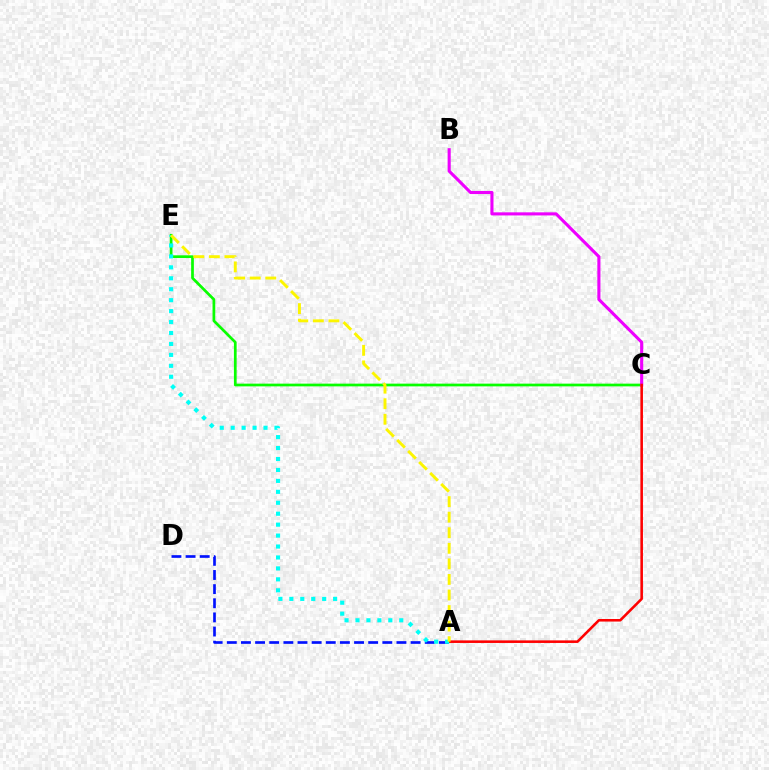{('C', 'E'): [{'color': '#08ff00', 'line_style': 'solid', 'thickness': 1.96}], ('A', 'D'): [{'color': '#0010ff', 'line_style': 'dashed', 'thickness': 1.92}], ('B', 'C'): [{'color': '#ee00ff', 'line_style': 'solid', 'thickness': 2.23}], ('A', 'C'): [{'color': '#ff0000', 'line_style': 'solid', 'thickness': 1.85}], ('A', 'E'): [{'color': '#00fff6', 'line_style': 'dotted', 'thickness': 2.97}, {'color': '#fcf500', 'line_style': 'dashed', 'thickness': 2.11}]}